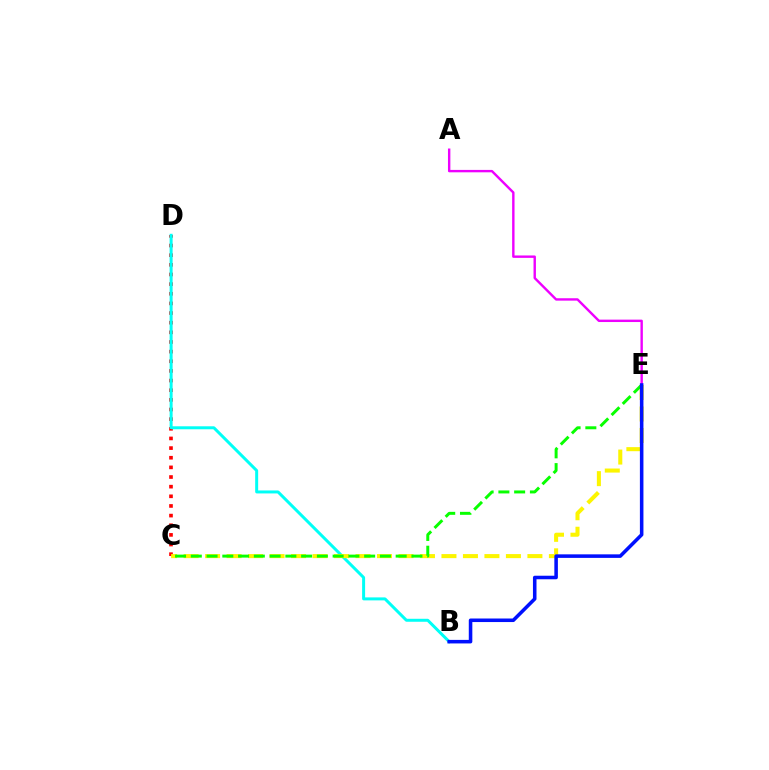{('C', 'D'): [{'color': '#ff0000', 'line_style': 'dotted', 'thickness': 2.62}], ('A', 'E'): [{'color': '#ee00ff', 'line_style': 'solid', 'thickness': 1.73}], ('B', 'D'): [{'color': '#00fff6', 'line_style': 'solid', 'thickness': 2.15}], ('C', 'E'): [{'color': '#fcf500', 'line_style': 'dashed', 'thickness': 2.92}, {'color': '#08ff00', 'line_style': 'dashed', 'thickness': 2.14}], ('B', 'E'): [{'color': '#0010ff', 'line_style': 'solid', 'thickness': 2.55}]}